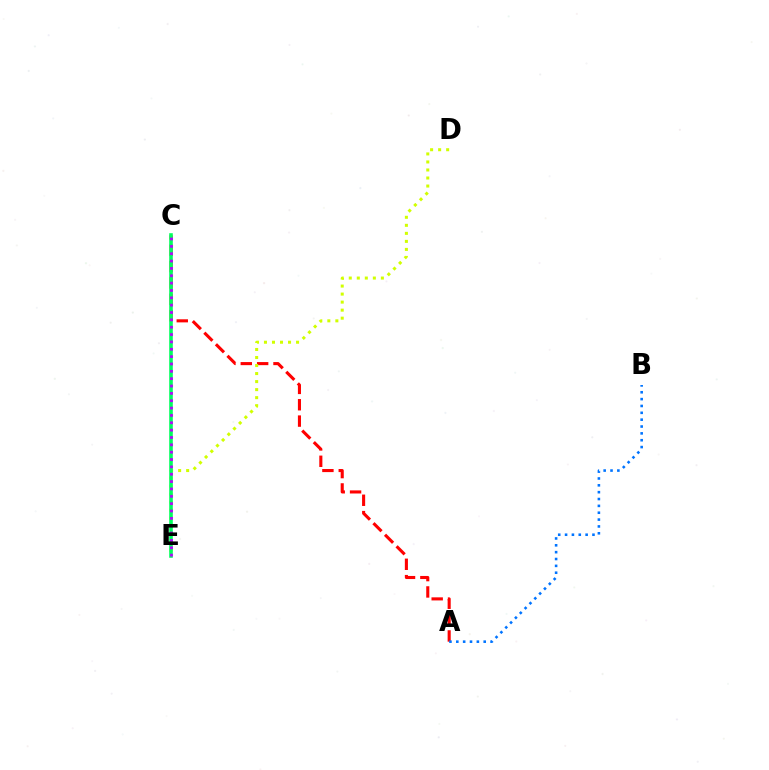{('A', 'C'): [{'color': '#ff0000', 'line_style': 'dashed', 'thickness': 2.22}], ('D', 'E'): [{'color': '#d1ff00', 'line_style': 'dotted', 'thickness': 2.18}], ('C', 'E'): [{'color': '#00ff5c', 'line_style': 'solid', 'thickness': 2.59}, {'color': '#b900ff', 'line_style': 'dotted', 'thickness': 2.0}], ('A', 'B'): [{'color': '#0074ff', 'line_style': 'dotted', 'thickness': 1.86}]}